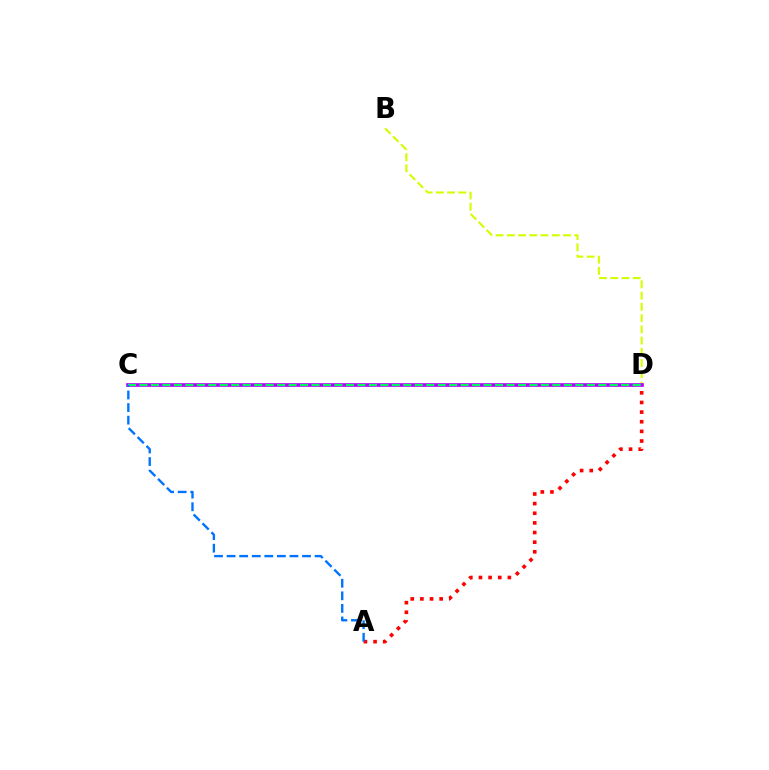{('B', 'D'): [{'color': '#d1ff00', 'line_style': 'dashed', 'thickness': 1.53}], ('C', 'D'): [{'color': '#b900ff', 'line_style': 'solid', 'thickness': 2.65}, {'color': '#00ff5c', 'line_style': 'dashed', 'thickness': 1.56}], ('A', 'D'): [{'color': '#ff0000', 'line_style': 'dotted', 'thickness': 2.62}], ('A', 'C'): [{'color': '#0074ff', 'line_style': 'dashed', 'thickness': 1.71}]}